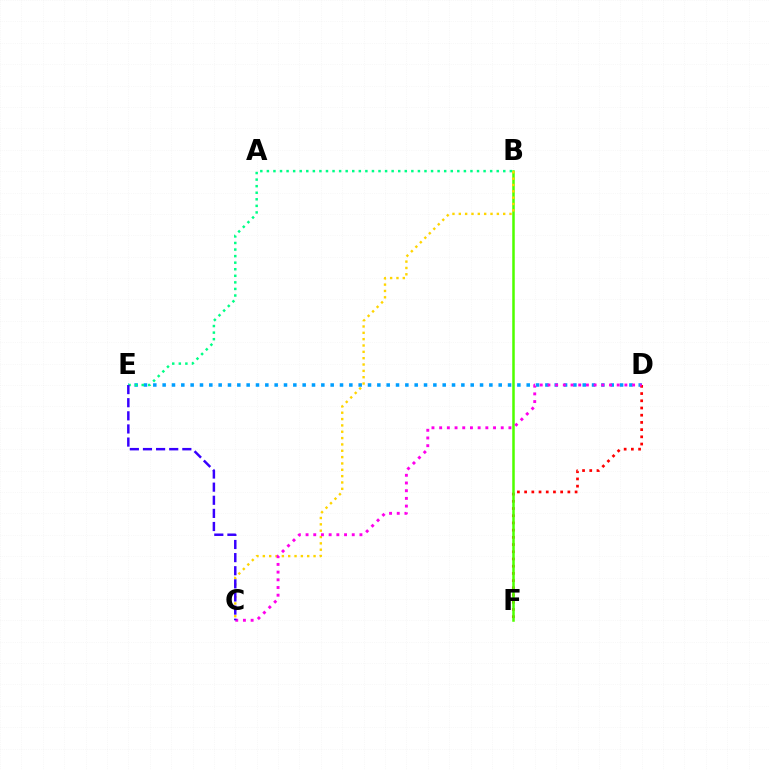{('D', 'E'): [{'color': '#009eff', 'line_style': 'dotted', 'thickness': 2.54}], ('D', 'F'): [{'color': '#ff0000', 'line_style': 'dotted', 'thickness': 1.96}], ('B', 'F'): [{'color': '#4fff00', 'line_style': 'solid', 'thickness': 1.82}], ('B', 'C'): [{'color': '#ffd500', 'line_style': 'dotted', 'thickness': 1.72}], ('C', 'D'): [{'color': '#ff00ed', 'line_style': 'dotted', 'thickness': 2.09}], ('B', 'E'): [{'color': '#00ff86', 'line_style': 'dotted', 'thickness': 1.78}], ('C', 'E'): [{'color': '#3700ff', 'line_style': 'dashed', 'thickness': 1.78}]}